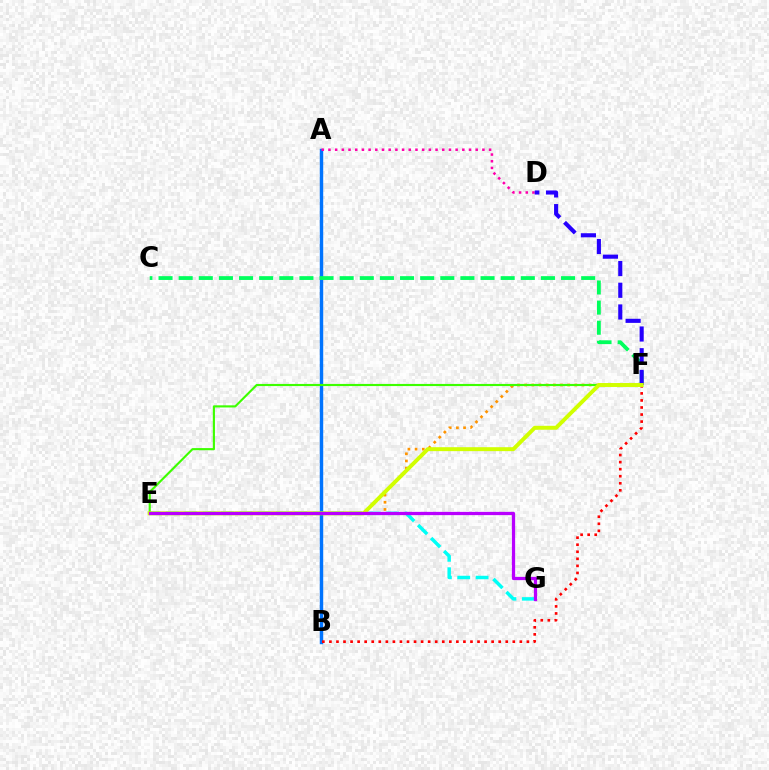{('E', 'G'): [{'color': '#00fff6', 'line_style': 'dashed', 'thickness': 2.49}, {'color': '#b900ff', 'line_style': 'solid', 'thickness': 2.34}], ('A', 'B'): [{'color': '#0074ff', 'line_style': 'solid', 'thickness': 2.46}], ('B', 'F'): [{'color': '#ff0000', 'line_style': 'dotted', 'thickness': 1.92}], ('A', 'D'): [{'color': '#ff00ac', 'line_style': 'dotted', 'thickness': 1.82}], ('C', 'F'): [{'color': '#00ff5c', 'line_style': 'dashed', 'thickness': 2.73}], ('D', 'F'): [{'color': '#2500ff', 'line_style': 'dashed', 'thickness': 2.95}], ('E', 'F'): [{'color': '#ff9400', 'line_style': 'dotted', 'thickness': 1.95}, {'color': '#3dff00', 'line_style': 'solid', 'thickness': 1.54}, {'color': '#d1ff00', 'line_style': 'solid', 'thickness': 2.84}]}